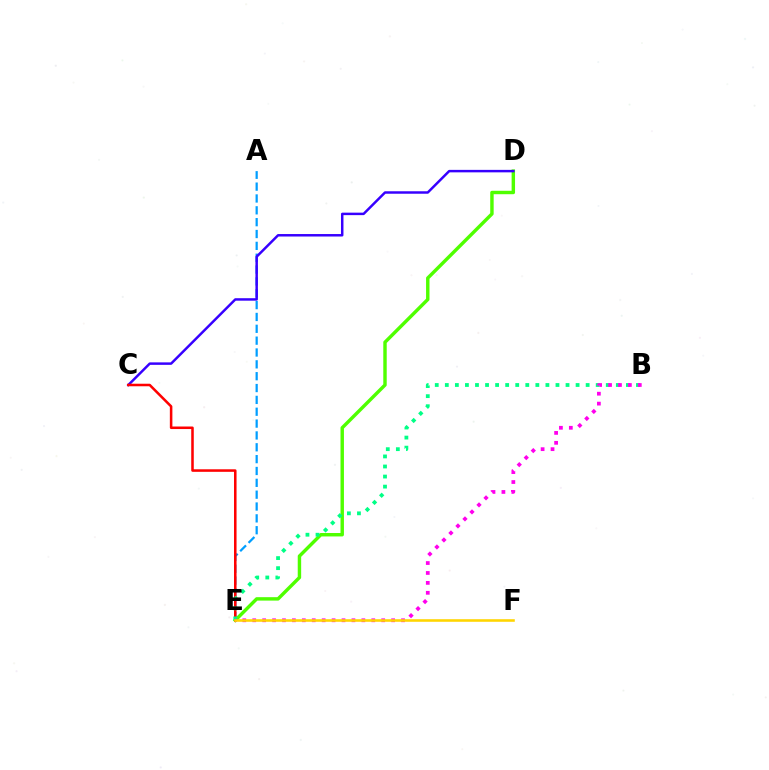{('A', 'E'): [{'color': '#009eff', 'line_style': 'dashed', 'thickness': 1.61}], ('D', 'E'): [{'color': '#4fff00', 'line_style': 'solid', 'thickness': 2.47}], ('C', 'D'): [{'color': '#3700ff', 'line_style': 'solid', 'thickness': 1.78}], ('C', 'E'): [{'color': '#ff0000', 'line_style': 'solid', 'thickness': 1.83}], ('B', 'E'): [{'color': '#00ff86', 'line_style': 'dotted', 'thickness': 2.73}, {'color': '#ff00ed', 'line_style': 'dotted', 'thickness': 2.7}], ('E', 'F'): [{'color': '#ffd500', 'line_style': 'solid', 'thickness': 1.86}]}